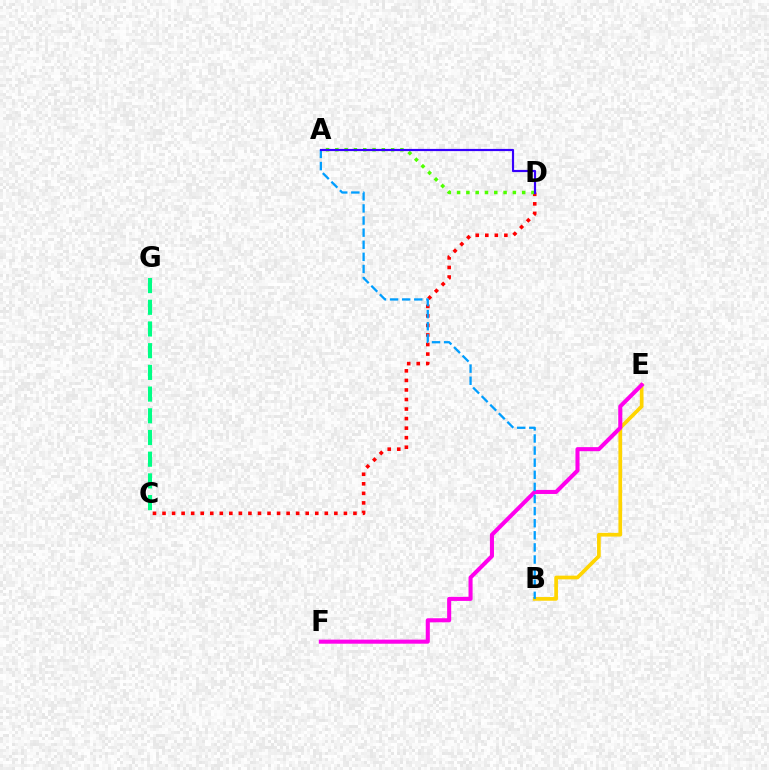{('C', 'D'): [{'color': '#ff0000', 'line_style': 'dotted', 'thickness': 2.59}], ('B', 'E'): [{'color': '#ffd500', 'line_style': 'solid', 'thickness': 2.66}], ('E', 'F'): [{'color': '#ff00ed', 'line_style': 'solid', 'thickness': 2.92}], ('A', 'D'): [{'color': '#4fff00', 'line_style': 'dotted', 'thickness': 2.53}, {'color': '#3700ff', 'line_style': 'solid', 'thickness': 1.58}], ('C', 'G'): [{'color': '#00ff86', 'line_style': 'dashed', 'thickness': 2.95}], ('A', 'B'): [{'color': '#009eff', 'line_style': 'dashed', 'thickness': 1.64}]}